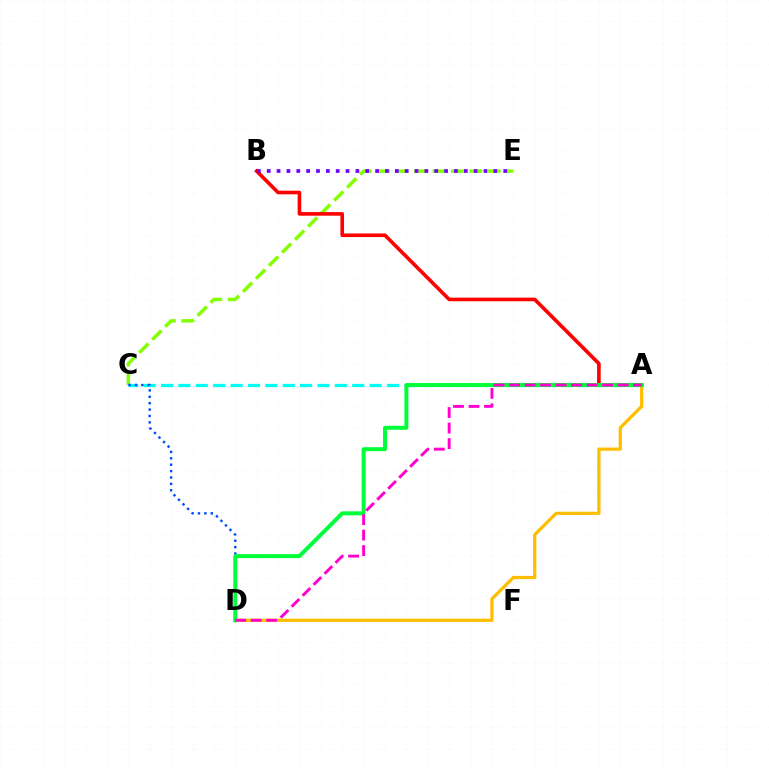{('C', 'E'): [{'color': '#84ff00', 'line_style': 'dashed', 'thickness': 2.5}], ('A', 'C'): [{'color': '#00fff6', 'line_style': 'dashed', 'thickness': 2.36}], ('A', 'B'): [{'color': '#ff0000', 'line_style': 'solid', 'thickness': 2.6}], ('A', 'D'): [{'color': '#ffbd00', 'line_style': 'solid', 'thickness': 2.33}, {'color': '#00ff39', 'line_style': 'solid', 'thickness': 2.85}, {'color': '#ff00cf', 'line_style': 'dashed', 'thickness': 2.11}], ('C', 'D'): [{'color': '#004bff', 'line_style': 'dotted', 'thickness': 1.74}], ('B', 'E'): [{'color': '#7200ff', 'line_style': 'dotted', 'thickness': 2.68}]}